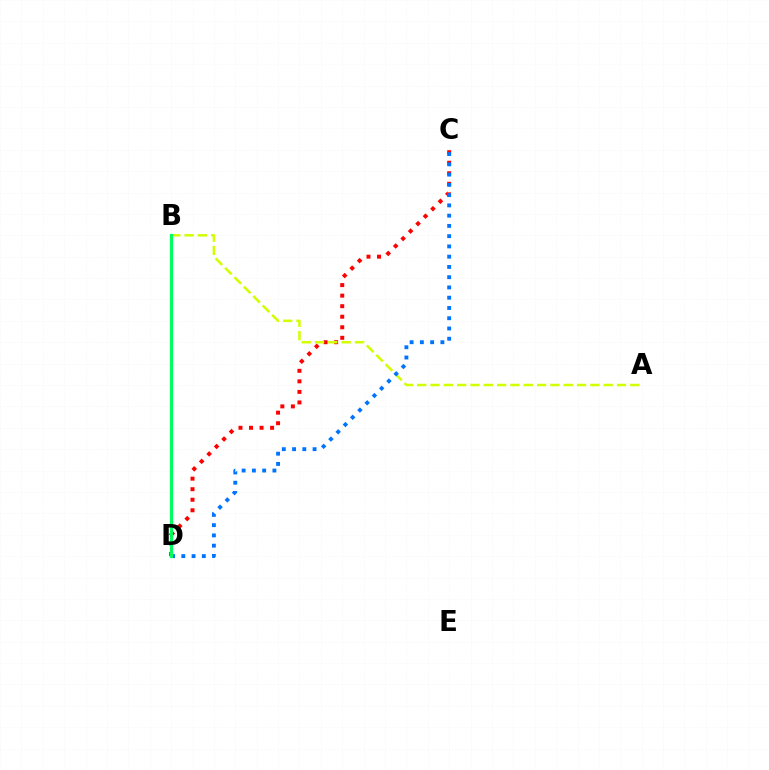{('C', 'D'): [{'color': '#ff0000', 'line_style': 'dotted', 'thickness': 2.86}, {'color': '#0074ff', 'line_style': 'dotted', 'thickness': 2.79}], ('B', 'D'): [{'color': '#b900ff', 'line_style': 'dashed', 'thickness': 1.8}, {'color': '#00ff5c', 'line_style': 'solid', 'thickness': 2.3}], ('A', 'B'): [{'color': '#d1ff00', 'line_style': 'dashed', 'thickness': 1.81}]}